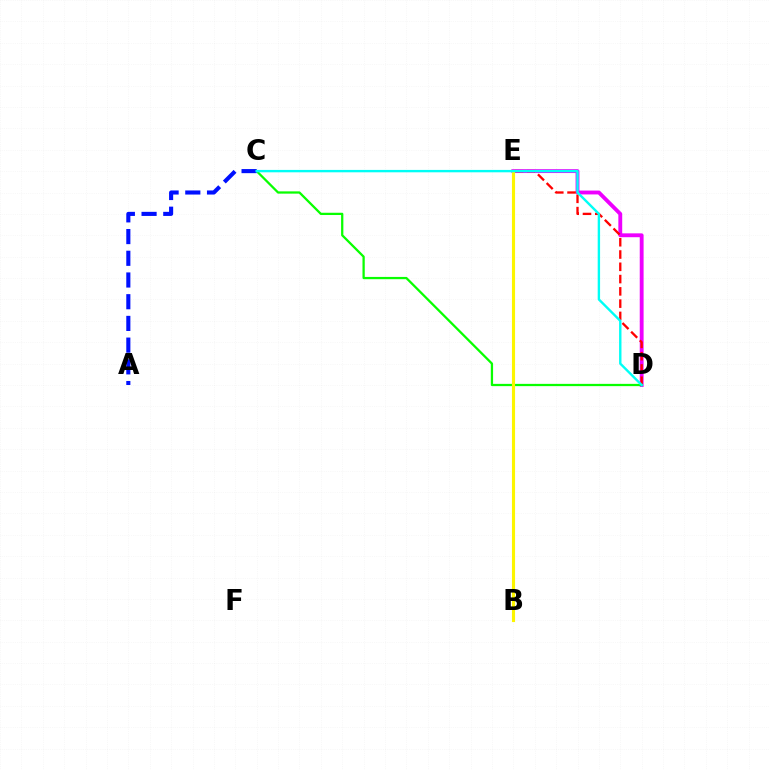{('D', 'E'): [{'color': '#ee00ff', 'line_style': 'solid', 'thickness': 2.78}, {'color': '#ff0000', 'line_style': 'dashed', 'thickness': 1.67}], ('C', 'D'): [{'color': '#08ff00', 'line_style': 'solid', 'thickness': 1.63}, {'color': '#00fff6', 'line_style': 'solid', 'thickness': 1.72}], ('B', 'E'): [{'color': '#fcf500', 'line_style': 'solid', 'thickness': 2.24}], ('A', 'C'): [{'color': '#0010ff', 'line_style': 'dashed', 'thickness': 2.95}]}